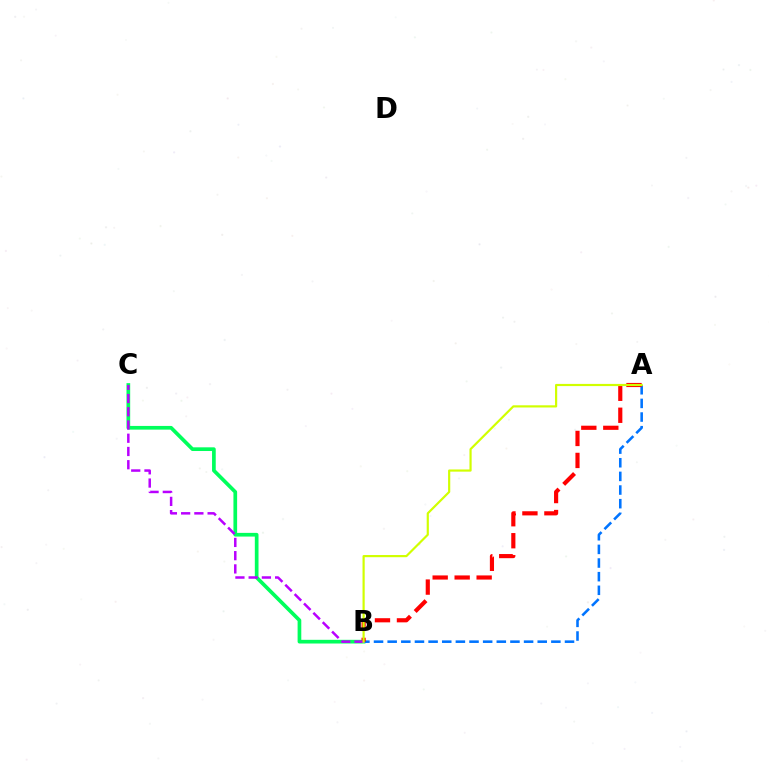{('B', 'C'): [{'color': '#00ff5c', 'line_style': 'solid', 'thickness': 2.66}, {'color': '#b900ff', 'line_style': 'dashed', 'thickness': 1.8}], ('A', 'B'): [{'color': '#0074ff', 'line_style': 'dashed', 'thickness': 1.85}, {'color': '#ff0000', 'line_style': 'dashed', 'thickness': 2.99}, {'color': '#d1ff00', 'line_style': 'solid', 'thickness': 1.57}]}